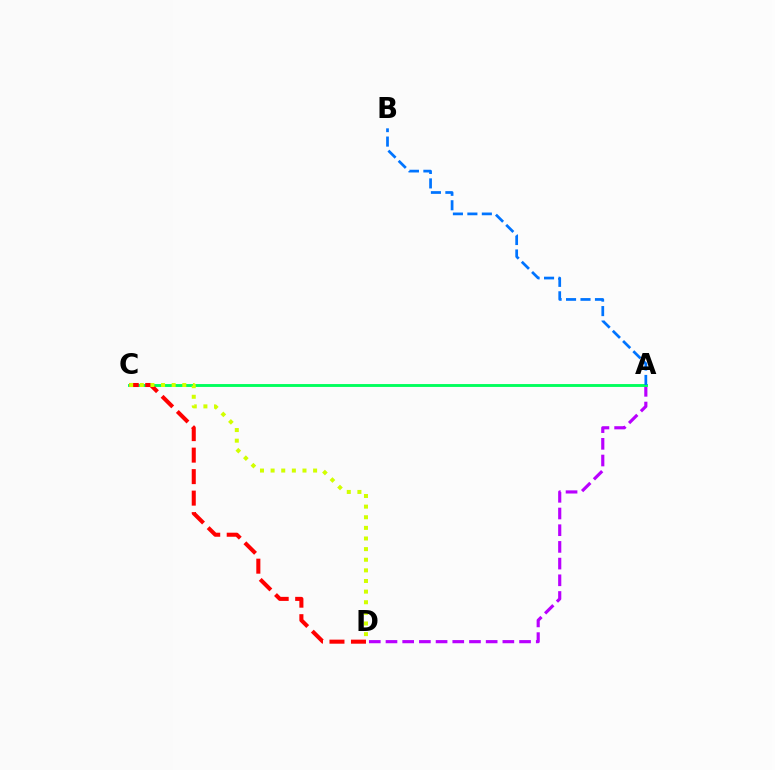{('A', 'D'): [{'color': '#b900ff', 'line_style': 'dashed', 'thickness': 2.27}], ('A', 'C'): [{'color': '#00ff5c', 'line_style': 'solid', 'thickness': 2.07}], ('A', 'B'): [{'color': '#0074ff', 'line_style': 'dashed', 'thickness': 1.96}], ('C', 'D'): [{'color': '#ff0000', 'line_style': 'dashed', 'thickness': 2.92}, {'color': '#d1ff00', 'line_style': 'dotted', 'thickness': 2.89}]}